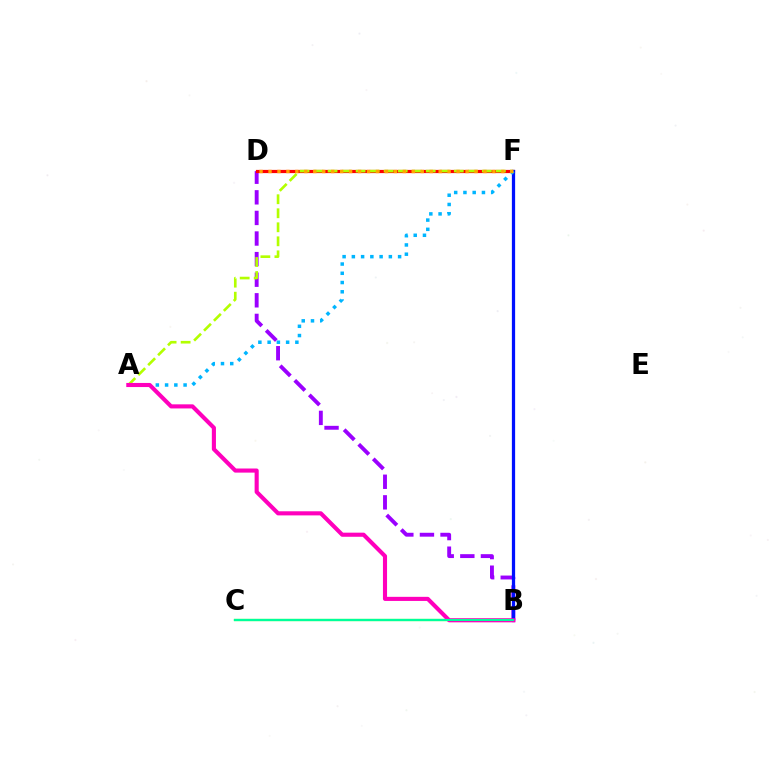{('B', 'D'): [{'color': '#9b00ff', 'line_style': 'dashed', 'thickness': 2.8}], ('D', 'F'): [{'color': '#ff0000', 'line_style': 'solid', 'thickness': 2.31}, {'color': '#ffa500', 'line_style': 'dotted', 'thickness': 2.43}], ('A', 'F'): [{'color': '#b3ff00', 'line_style': 'dashed', 'thickness': 1.91}, {'color': '#00b5ff', 'line_style': 'dotted', 'thickness': 2.51}], ('B', 'C'): [{'color': '#08ff00', 'line_style': 'solid', 'thickness': 1.62}, {'color': '#00ff9d', 'line_style': 'solid', 'thickness': 1.53}], ('B', 'F'): [{'color': '#0010ff', 'line_style': 'solid', 'thickness': 2.34}], ('A', 'B'): [{'color': '#ff00bd', 'line_style': 'solid', 'thickness': 2.96}]}